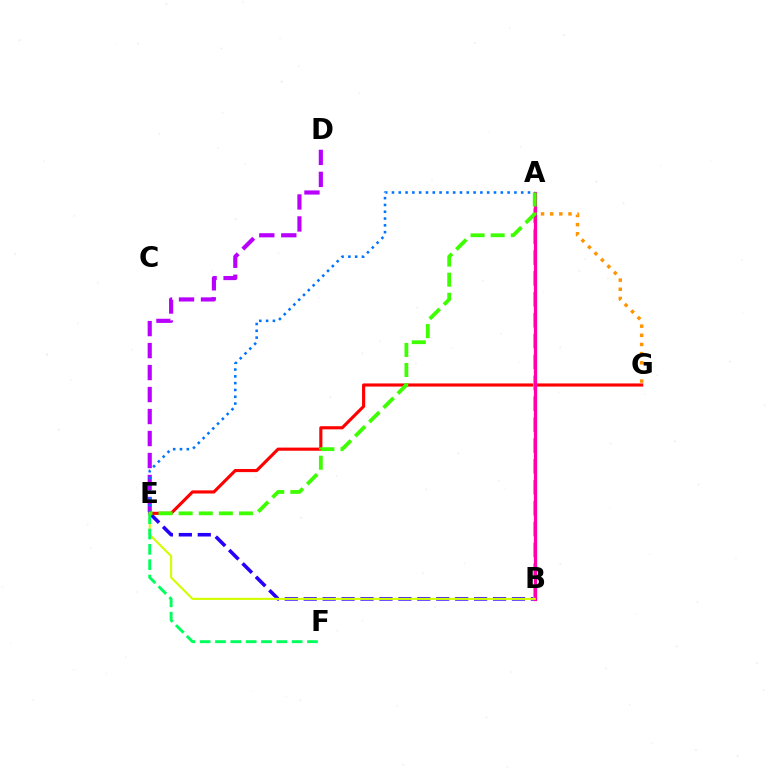{('D', 'E'): [{'color': '#b900ff', 'line_style': 'dashed', 'thickness': 2.99}], ('B', 'E'): [{'color': '#2500ff', 'line_style': 'dashed', 'thickness': 2.57}, {'color': '#d1ff00', 'line_style': 'solid', 'thickness': 1.52}], ('E', 'G'): [{'color': '#ff0000', 'line_style': 'solid', 'thickness': 2.25}], ('A', 'G'): [{'color': '#ff9400', 'line_style': 'dotted', 'thickness': 2.49}], ('A', 'B'): [{'color': '#00fff6', 'line_style': 'dashed', 'thickness': 2.84}, {'color': '#ff00ac', 'line_style': 'solid', 'thickness': 2.35}], ('A', 'E'): [{'color': '#0074ff', 'line_style': 'dotted', 'thickness': 1.85}, {'color': '#3dff00', 'line_style': 'dashed', 'thickness': 2.73}], ('E', 'F'): [{'color': '#00ff5c', 'line_style': 'dashed', 'thickness': 2.08}]}